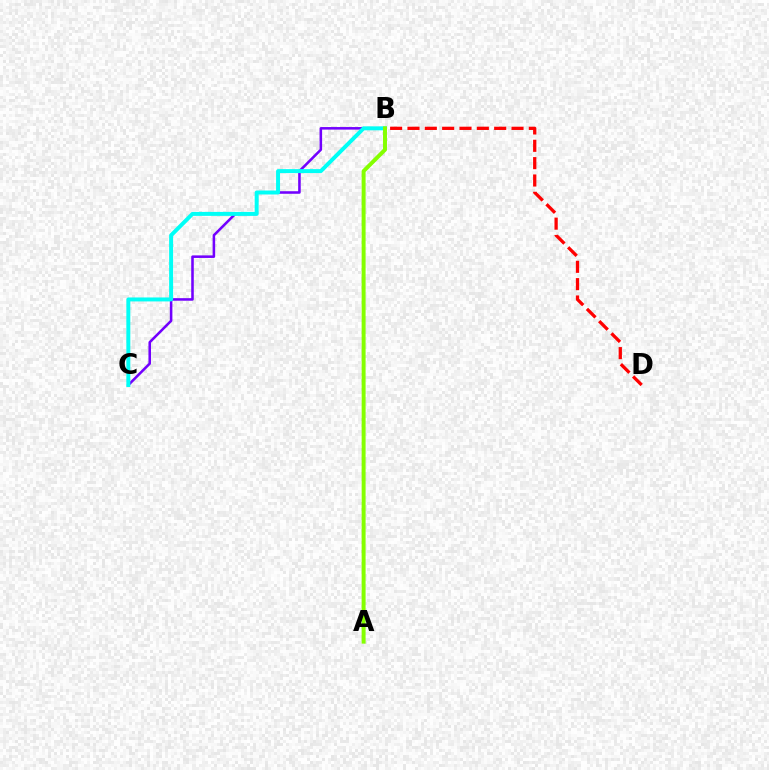{('B', 'C'): [{'color': '#7200ff', 'line_style': 'solid', 'thickness': 1.84}, {'color': '#00fff6', 'line_style': 'solid', 'thickness': 2.85}], ('B', 'D'): [{'color': '#ff0000', 'line_style': 'dashed', 'thickness': 2.36}], ('A', 'B'): [{'color': '#84ff00', 'line_style': 'solid', 'thickness': 2.85}]}